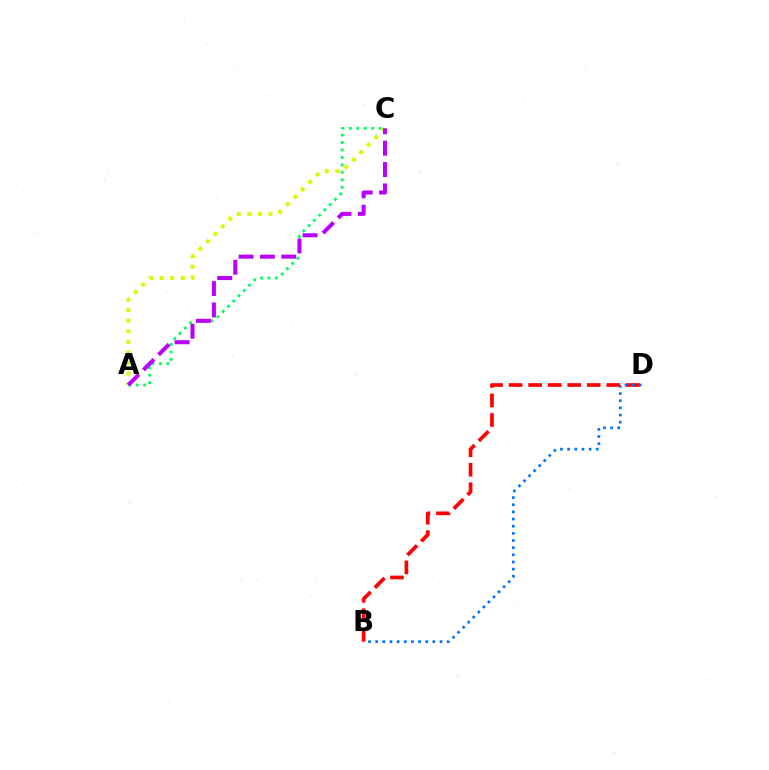{('B', 'D'): [{'color': '#ff0000', 'line_style': 'dashed', 'thickness': 2.65}, {'color': '#0074ff', 'line_style': 'dotted', 'thickness': 1.94}], ('A', 'C'): [{'color': '#00ff5c', 'line_style': 'dotted', 'thickness': 2.02}, {'color': '#d1ff00', 'line_style': 'dotted', 'thickness': 2.87}, {'color': '#b900ff', 'line_style': 'dashed', 'thickness': 2.9}]}